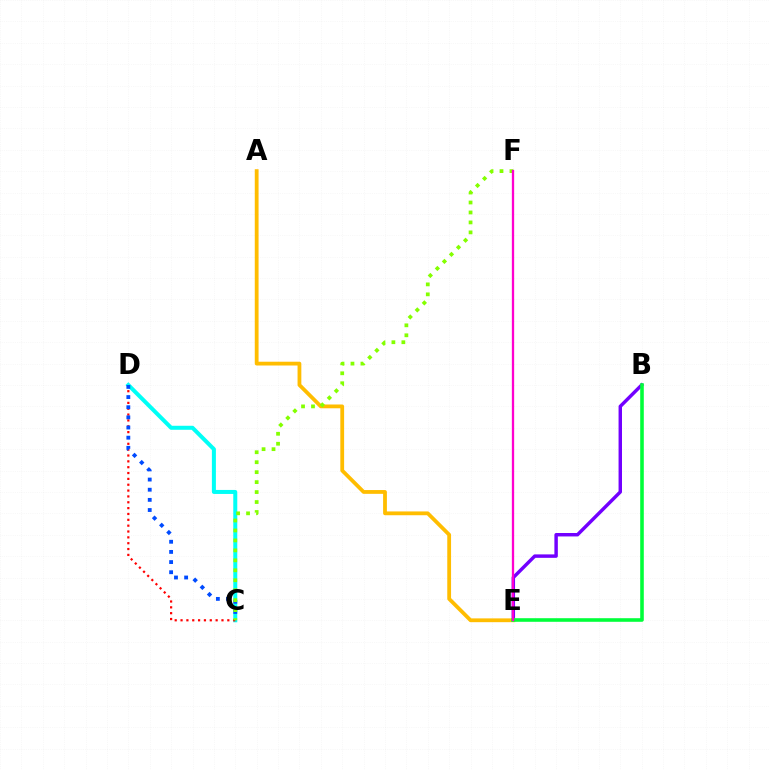{('C', 'D'): [{'color': '#00fff6', 'line_style': 'solid', 'thickness': 2.89}, {'color': '#ff0000', 'line_style': 'dotted', 'thickness': 1.59}, {'color': '#004bff', 'line_style': 'dotted', 'thickness': 2.76}], ('B', 'E'): [{'color': '#7200ff', 'line_style': 'solid', 'thickness': 2.48}, {'color': '#00ff39', 'line_style': 'solid', 'thickness': 2.58}], ('A', 'E'): [{'color': '#ffbd00', 'line_style': 'solid', 'thickness': 2.73}], ('C', 'F'): [{'color': '#84ff00', 'line_style': 'dotted', 'thickness': 2.71}], ('E', 'F'): [{'color': '#ff00cf', 'line_style': 'solid', 'thickness': 1.66}]}